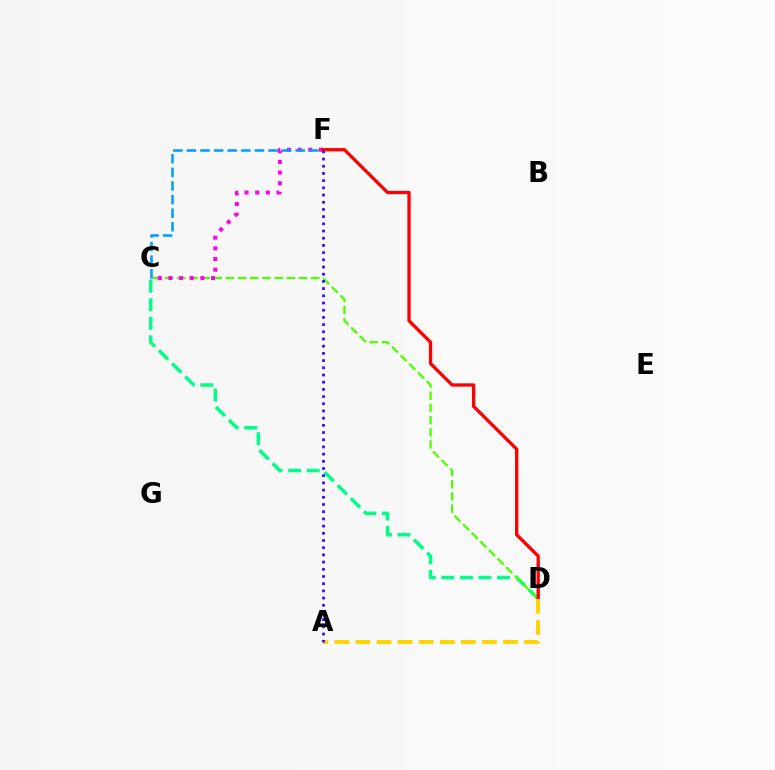{('C', 'D'): [{'color': '#00ff86', 'line_style': 'dashed', 'thickness': 2.52}, {'color': '#4fff00', 'line_style': 'dashed', 'thickness': 1.66}], ('C', 'F'): [{'color': '#ff00ed', 'line_style': 'dotted', 'thickness': 2.89}, {'color': '#009eff', 'line_style': 'dashed', 'thickness': 1.85}], ('D', 'F'): [{'color': '#ff0000', 'line_style': 'solid', 'thickness': 2.38}], ('A', 'D'): [{'color': '#ffd500', 'line_style': 'dashed', 'thickness': 2.86}], ('A', 'F'): [{'color': '#3700ff', 'line_style': 'dotted', 'thickness': 1.96}]}